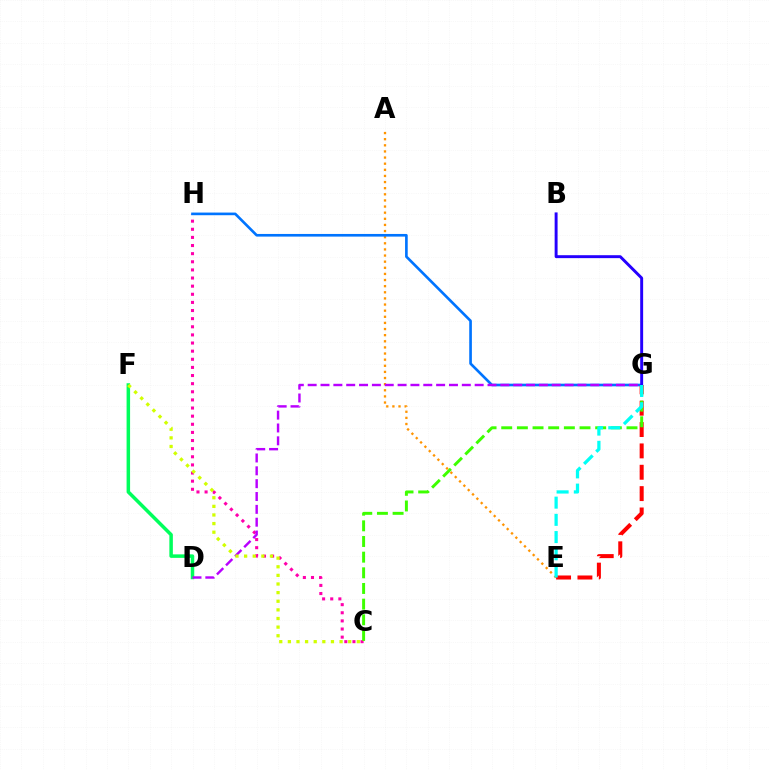{('A', 'E'): [{'color': '#ff9400', 'line_style': 'dotted', 'thickness': 1.66}], ('E', 'G'): [{'color': '#ff0000', 'line_style': 'dashed', 'thickness': 2.9}, {'color': '#00fff6', 'line_style': 'dashed', 'thickness': 2.34}], ('C', 'H'): [{'color': '#ff00ac', 'line_style': 'dotted', 'thickness': 2.21}], ('D', 'F'): [{'color': '#00ff5c', 'line_style': 'solid', 'thickness': 2.52}], ('G', 'H'): [{'color': '#0074ff', 'line_style': 'solid', 'thickness': 1.91}], ('D', 'G'): [{'color': '#b900ff', 'line_style': 'dashed', 'thickness': 1.75}], ('C', 'G'): [{'color': '#3dff00', 'line_style': 'dashed', 'thickness': 2.13}], ('C', 'F'): [{'color': '#d1ff00', 'line_style': 'dotted', 'thickness': 2.34}], ('B', 'G'): [{'color': '#2500ff', 'line_style': 'solid', 'thickness': 2.11}]}